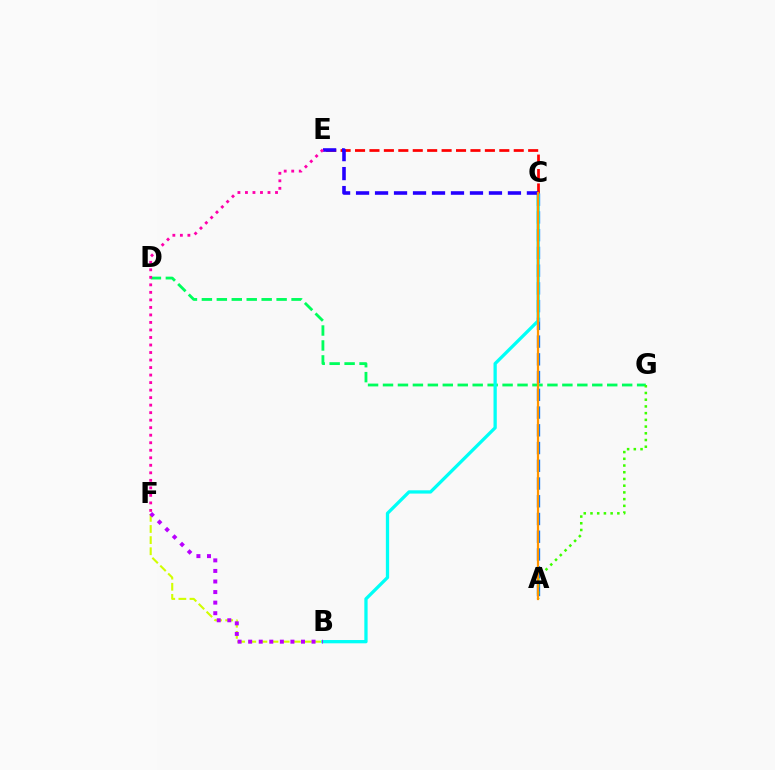{('D', 'G'): [{'color': '#00ff5c', 'line_style': 'dashed', 'thickness': 2.03}], ('B', 'F'): [{'color': '#d1ff00', 'line_style': 'dashed', 'thickness': 1.51}, {'color': '#b900ff', 'line_style': 'dotted', 'thickness': 2.87}], ('A', 'C'): [{'color': '#0074ff', 'line_style': 'dashed', 'thickness': 2.41}, {'color': '#ff9400', 'line_style': 'solid', 'thickness': 1.6}], ('A', 'G'): [{'color': '#3dff00', 'line_style': 'dotted', 'thickness': 1.83}], ('B', 'C'): [{'color': '#00fff6', 'line_style': 'solid', 'thickness': 2.36}], ('C', 'E'): [{'color': '#ff0000', 'line_style': 'dashed', 'thickness': 1.96}, {'color': '#2500ff', 'line_style': 'dashed', 'thickness': 2.58}], ('E', 'F'): [{'color': '#ff00ac', 'line_style': 'dotted', 'thickness': 2.04}]}